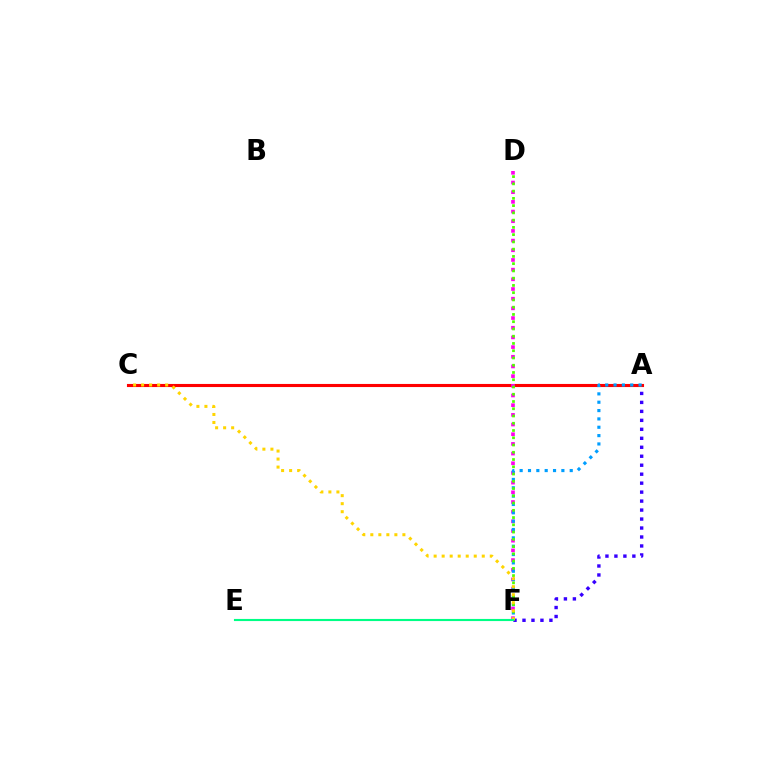{('A', 'F'): [{'color': '#3700ff', 'line_style': 'dotted', 'thickness': 2.44}, {'color': '#009eff', 'line_style': 'dotted', 'thickness': 2.27}], ('A', 'C'): [{'color': '#ff0000', 'line_style': 'solid', 'thickness': 2.23}], ('D', 'F'): [{'color': '#ff00ed', 'line_style': 'dotted', 'thickness': 2.63}, {'color': '#4fff00', 'line_style': 'dotted', 'thickness': 1.97}], ('C', 'F'): [{'color': '#ffd500', 'line_style': 'dotted', 'thickness': 2.18}], ('E', 'F'): [{'color': '#00ff86', 'line_style': 'solid', 'thickness': 1.53}]}